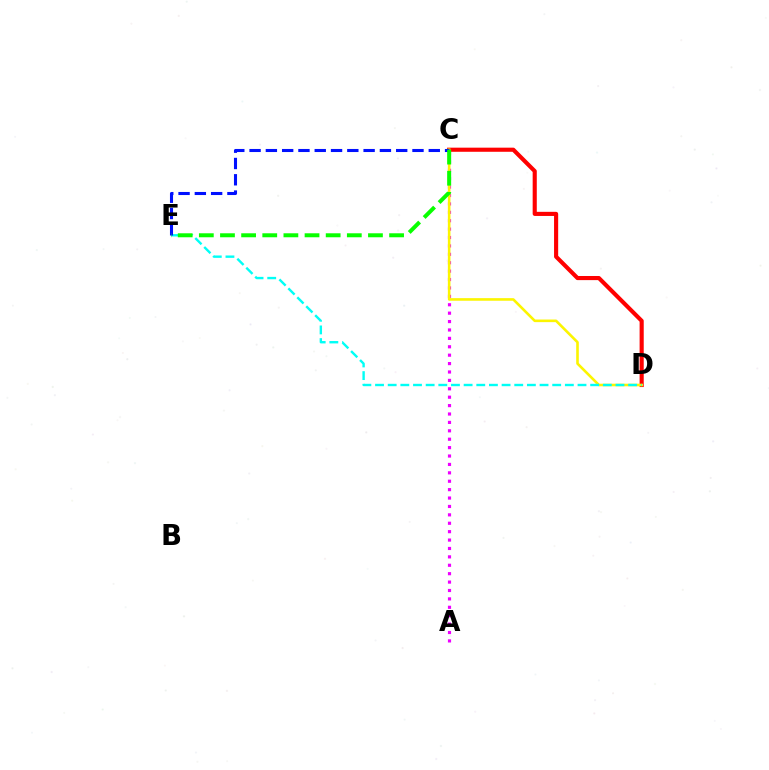{('A', 'C'): [{'color': '#ee00ff', 'line_style': 'dotted', 'thickness': 2.28}], ('C', 'D'): [{'color': '#ff0000', 'line_style': 'solid', 'thickness': 2.97}, {'color': '#fcf500', 'line_style': 'solid', 'thickness': 1.87}], ('D', 'E'): [{'color': '#00fff6', 'line_style': 'dashed', 'thickness': 1.72}], ('C', 'E'): [{'color': '#0010ff', 'line_style': 'dashed', 'thickness': 2.21}, {'color': '#08ff00', 'line_style': 'dashed', 'thickness': 2.87}]}